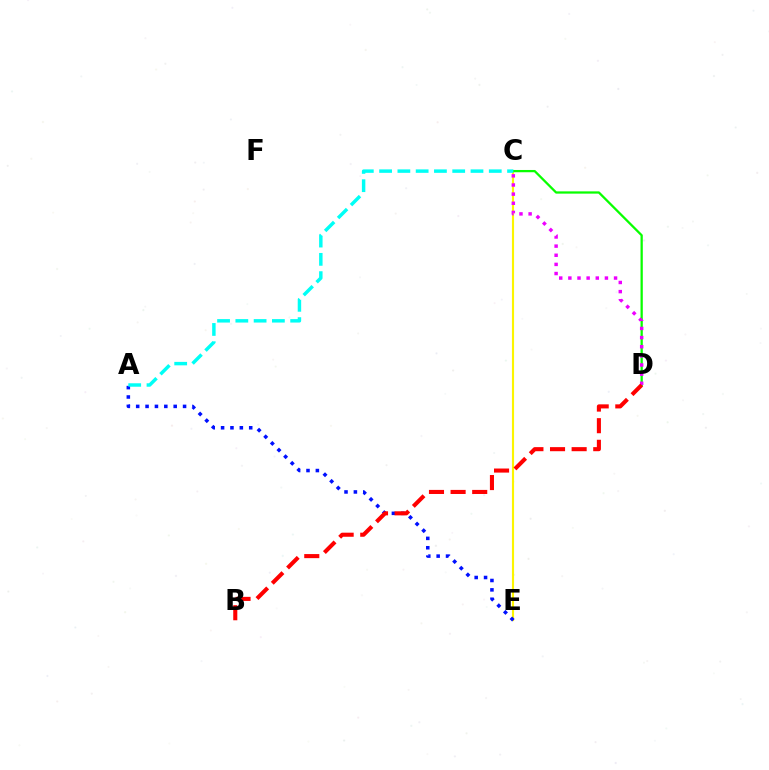{('C', 'E'): [{'color': '#fcf500', 'line_style': 'solid', 'thickness': 1.53}], ('C', 'D'): [{'color': '#08ff00', 'line_style': 'solid', 'thickness': 1.63}, {'color': '#ee00ff', 'line_style': 'dotted', 'thickness': 2.48}], ('A', 'E'): [{'color': '#0010ff', 'line_style': 'dotted', 'thickness': 2.55}], ('B', 'D'): [{'color': '#ff0000', 'line_style': 'dashed', 'thickness': 2.94}], ('A', 'C'): [{'color': '#00fff6', 'line_style': 'dashed', 'thickness': 2.48}]}